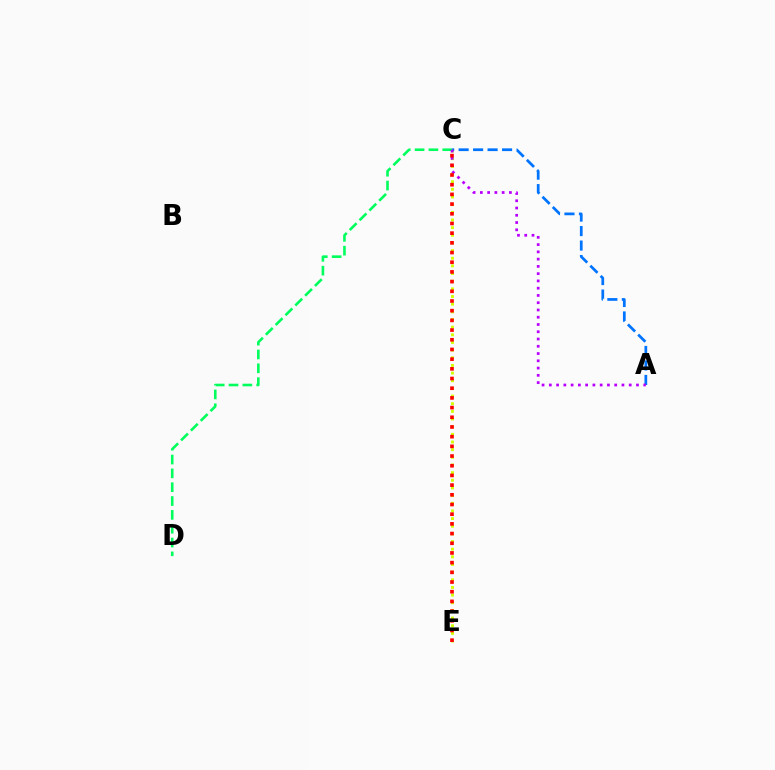{('C', 'D'): [{'color': '#00ff5c', 'line_style': 'dashed', 'thickness': 1.88}], ('C', 'E'): [{'color': '#d1ff00', 'line_style': 'dotted', 'thickness': 2.08}, {'color': '#ff0000', 'line_style': 'dotted', 'thickness': 2.63}], ('A', 'C'): [{'color': '#0074ff', 'line_style': 'dashed', 'thickness': 1.97}, {'color': '#b900ff', 'line_style': 'dotted', 'thickness': 1.97}]}